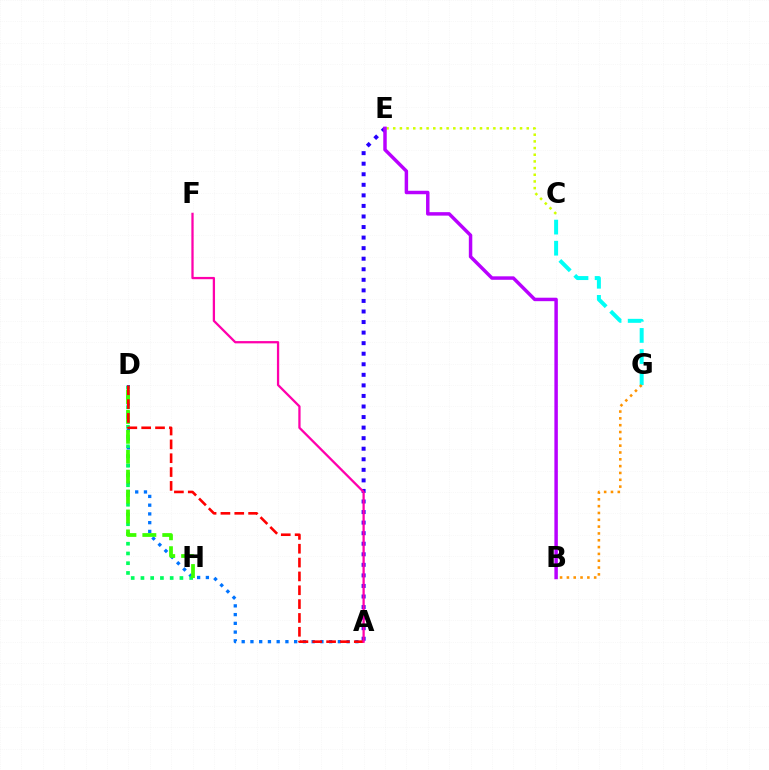{('A', 'D'): [{'color': '#0074ff', 'line_style': 'dotted', 'thickness': 2.38}, {'color': '#ff0000', 'line_style': 'dashed', 'thickness': 1.88}], ('A', 'E'): [{'color': '#2500ff', 'line_style': 'dotted', 'thickness': 2.87}], ('C', 'E'): [{'color': '#d1ff00', 'line_style': 'dotted', 'thickness': 1.81}], ('D', 'H'): [{'color': '#00ff5c', 'line_style': 'dotted', 'thickness': 2.65}, {'color': '#3dff00', 'line_style': 'dashed', 'thickness': 2.71}], ('C', 'G'): [{'color': '#00fff6', 'line_style': 'dashed', 'thickness': 2.87}], ('A', 'F'): [{'color': '#ff00ac', 'line_style': 'solid', 'thickness': 1.64}], ('B', 'G'): [{'color': '#ff9400', 'line_style': 'dotted', 'thickness': 1.85}], ('B', 'E'): [{'color': '#b900ff', 'line_style': 'solid', 'thickness': 2.5}]}